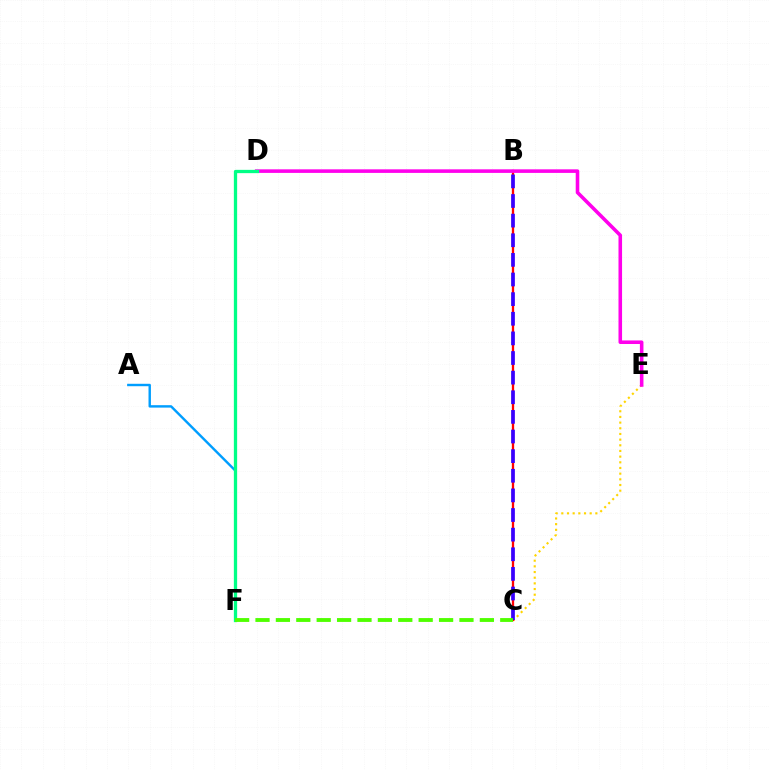{('C', 'E'): [{'color': '#ffd500', 'line_style': 'dotted', 'thickness': 1.54}], ('B', 'C'): [{'color': '#ff0000', 'line_style': 'solid', 'thickness': 1.65}, {'color': '#3700ff', 'line_style': 'dashed', 'thickness': 2.67}], ('D', 'E'): [{'color': '#ff00ed', 'line_style': 'solid', 'thickness': 2.57}], ('A', 'F'): [{'color': '#009eff', 'line_style': 'solid', 'thickness': 1.74}], ('D', 'F'): [{'color': '#00ff86', 'line_style': 'solid', 'thickness': 2.37}], ('C', 'F'): [{'color': '#4fff00', 'line_style': 'dashed', 'thickness': 2.77}]}